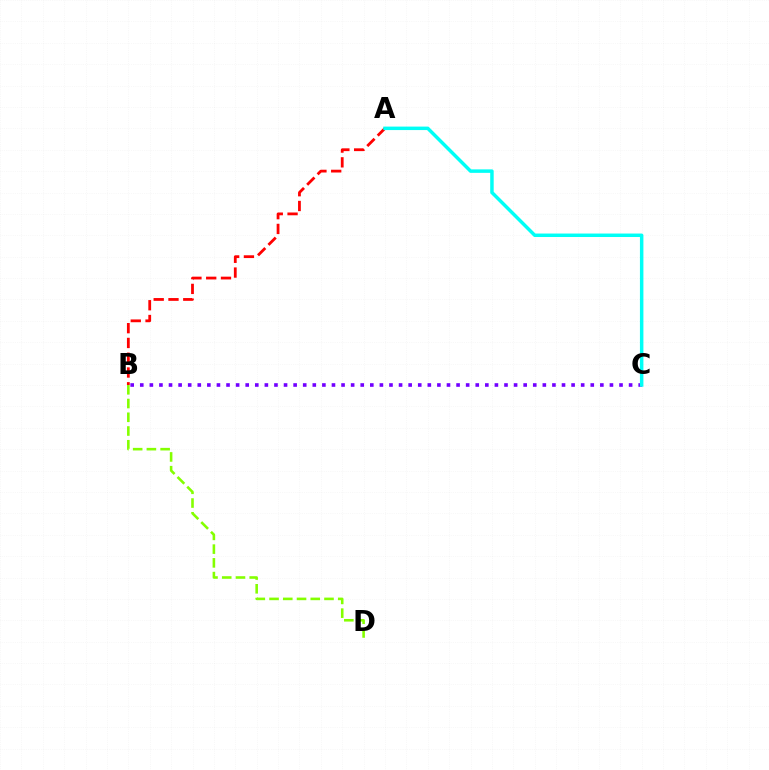{('A', 'B'): [{'color': '#ff0000', 'line_style': 'dashed', 'thickness': 2.01}], ('B', 'D'): [{'color': '#84ff00', 'line_style': 'dashed', 'thickness': 1.87}], ('B', 'C'): [{'color': '#7200ff', 'line_style': 'dotted', 'thickness': 2.6}], ('A', 'C'): [{'color': '#00fff6', 'line_style': 'solid', 'thickness': 2.5}]}